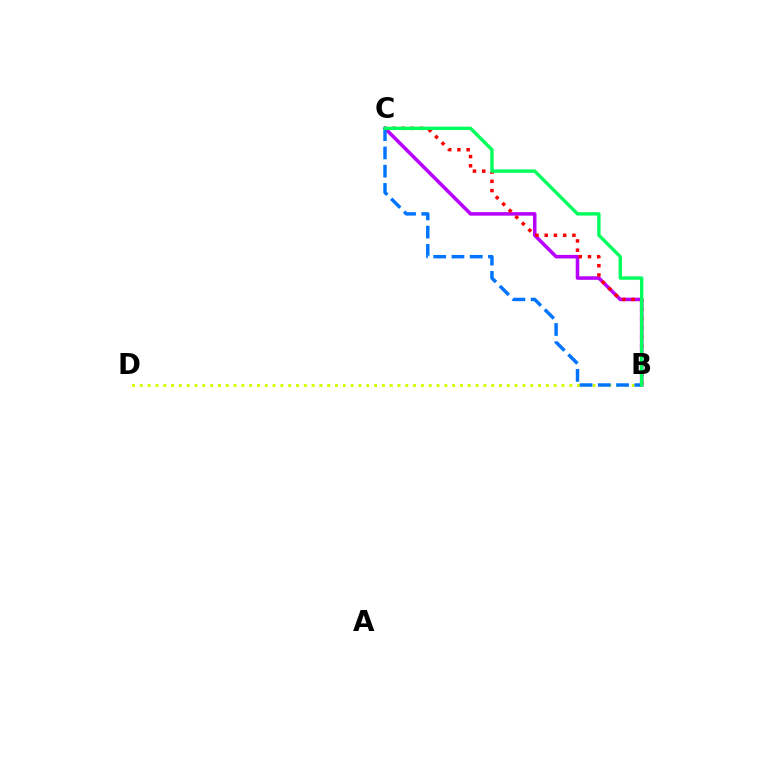{('B', 'C'): [{'color': '#b900ff', 'line_style': 'solid', 'thickness': 2.55}, {'color': '#ff0000', 'line_style': 'dotted', 'thickness': 2.51}, {'color': '#0074ff', 'line_style': 'dashed', 'thickness': 2.48}, {'color': '#00ff5c', 'line_style': 'solid', 'thickness': 2.44}], ('B', 'D'): [{'color': '#d1ff00', 'line_style': 'dotted', 'thickness': 2.12}]}